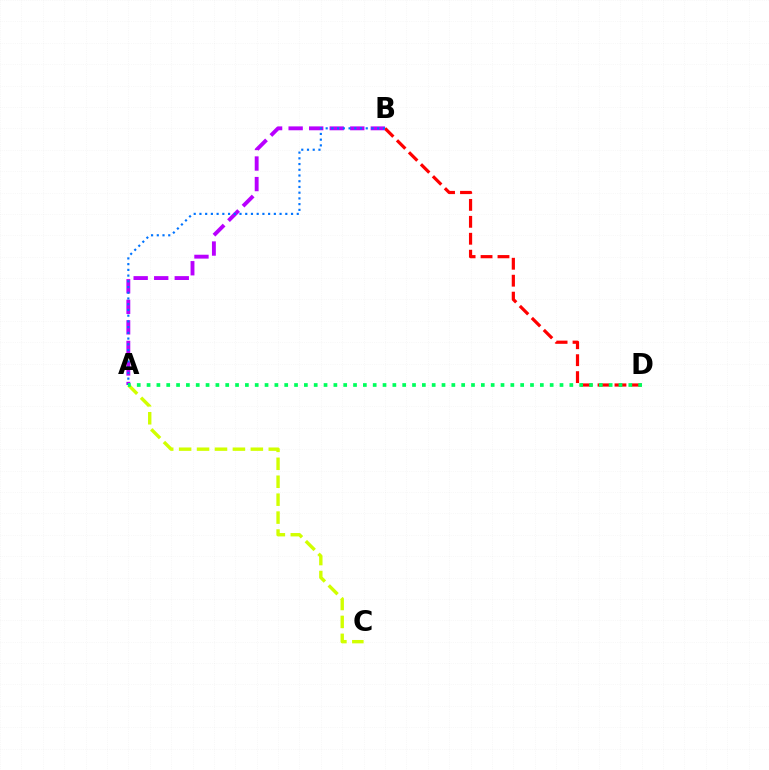{('B', 'D'): [{'color': '#ff0000', 'line_style': 'dashed', 'thickness': 2.3}], ('A', 'B'): [{'color': '#b900ff', 'line_style': 'dashed', 'thickness': 2.79}, {'color': '#0074ff', 'line_style': 'dotted', 'thickness': 1.56}], ('A', 'C'): [{'color': '#d1ff00', 'line_style': 'dashed', 'thickness': 2.44}], ('A', 'D'): [{'color': '#00ff5c', 'line_style': 'dotted', 'thickness': 2.67}]}